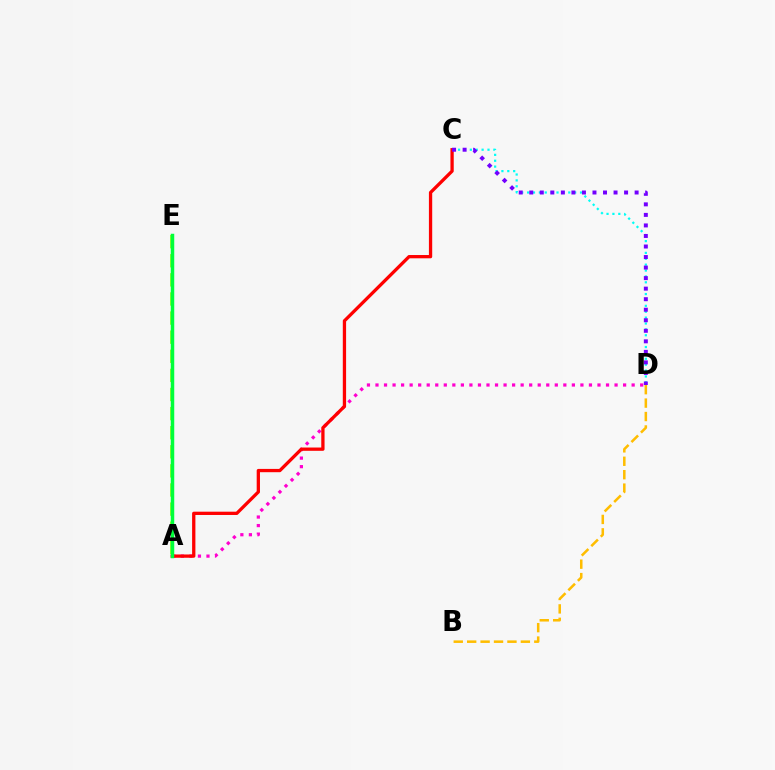{('A', 'E'): [{'color': '#004bff', 'line_style': 'dashed', 'thickness': 2.11}, {'color': '#84ff00', 'line_style': 'dashed', 'thickness': 2.6}, {'color': '#00ff39', 'line_style': 'solid', 'thickness': 2.5}], ('C', 'D'): [{'color': '#00fff6', 'line_style': 'dotted', 'thickness': 1.6}, {'color': '#7200ff', 'line_style': 'dotted', 'thickness': 2.86}], ('A', 'D'): [{'color': '#ff00cf', 'line_style': 'dotted', 'thickness': 2.32}], ('A', 'C'): [{'color': '#ff0000', 'line_style': 'solid', 'thickness': 2.37}], ('B', 'D'): [{'color': '#ffbd00', 'line_style': 'dashed', 'thickness': 1.82}]}